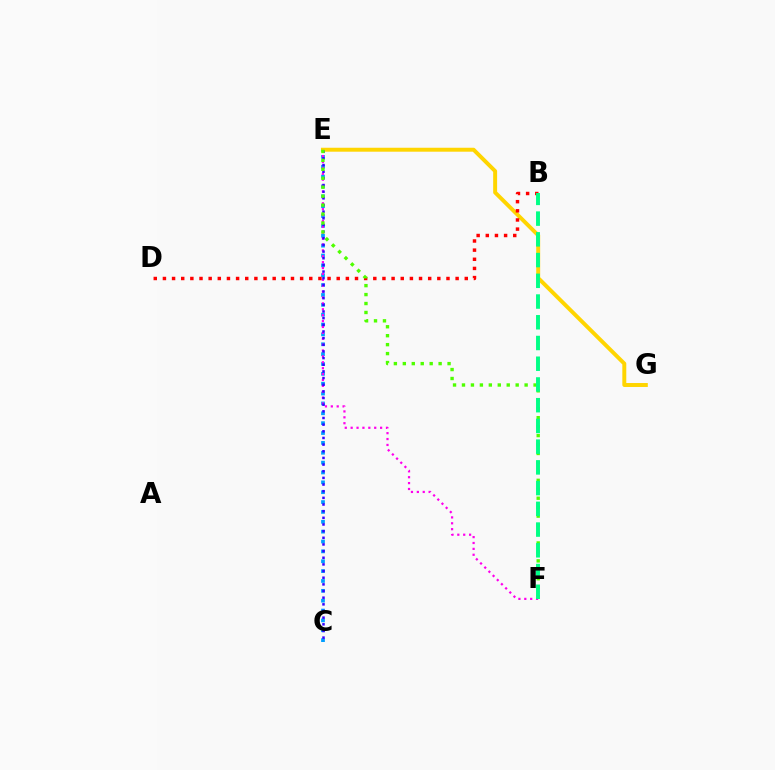{('C', 'E'): [{'color': '#009eff', 'line_style': 'dotted', 'thickness': 2.68}, {'color': '#3700ff', 'line_style': 'dotted', 'thickness': 1.81}], ('E', 'F'): [{'color': '#ff00ed', 'line_style': 'dotted', 'thickness': 1.6}, {'color': '#4fff00', 'line_style': 'dotted', 'thickness': 2.43}], ('E', 'G'): [{'color': '#ffd500', 'line_style': 'solid', 'thickness': 2.84}], ('B', 'D'): [{'color': '#ff0000', 'line_style': 'dotted', 'thickness': 2.49}], ('B', 'F'): [{'color': '#00ff86', 'line_style': 'dashed', 'thickness': 2.82}]}